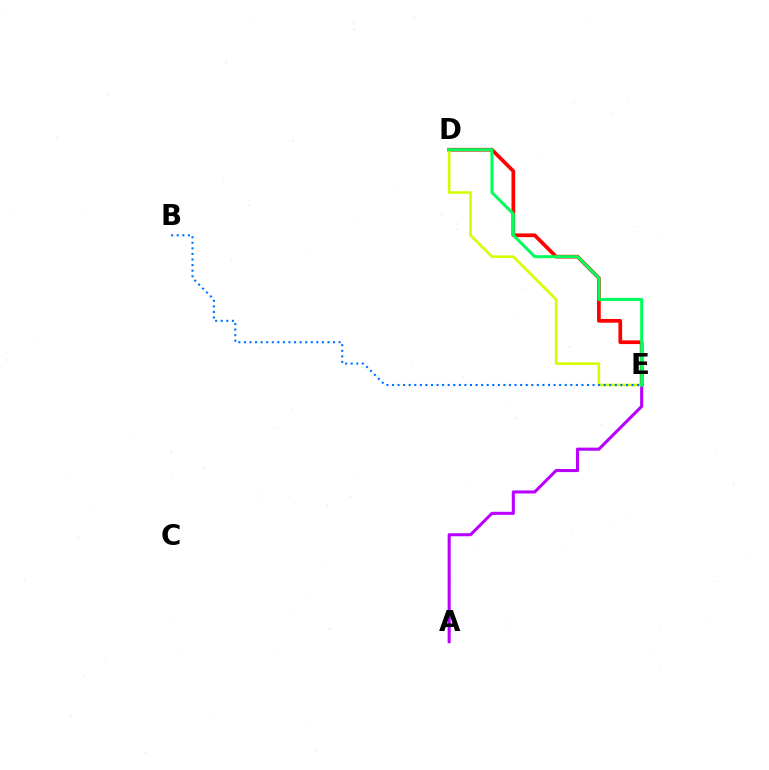{('D', 'E'): [{'color': '#ff0000', 'line_style': 'solid', 'thickness': 2.67}, {'color': '#d1ff00', 'line_style': 'solid', 'thickness': 1.86}, {'color': '#00ff5c', 'line_style': 'solid', 'thickness': 2.16}], ('A', 'E'): [{'color': '#b900ff', 'line_style': 'solid', 'thickness': 2.21}], ('B', 'E'): [{'color': '#0074ff', 'line_style': 'dotted', 'thickness': 1.51}]}